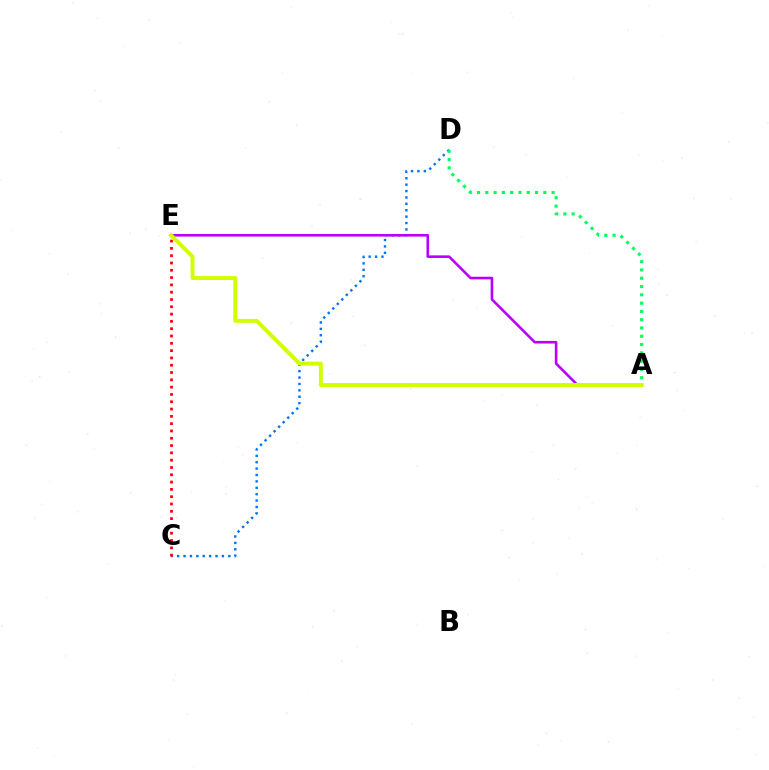{('C', 'D'): [{'color': '#0074ff', 'line_style': 'dotted', 'thickness': 1.74}], ('A', 'E'): [{'color': '#b900ff', 'line_style': 'solid', 'thickness': 1.88}, {'color': '#d1ff00', 'line_style': 'solid', 'thickness': 2.84}], ('C', 'E'): [{'color': '#ff0000', 'line_style': 'dotted', 'thickness': 1.98}], ('A', 'D'): [{'color': '#00ff5c', 'line_style': 'dotted', 'thickness': 2.25}]}